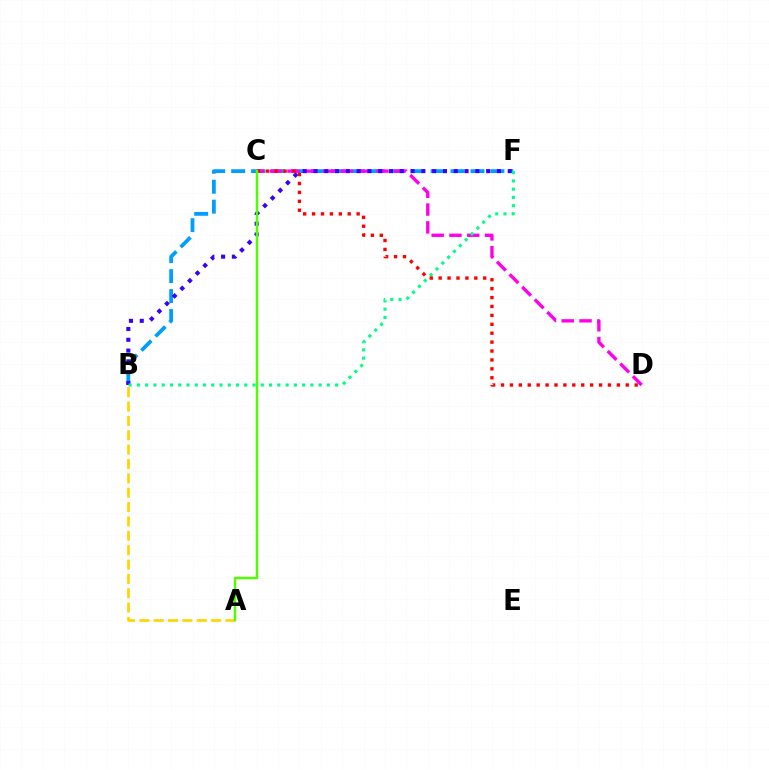{('B', 'F'): [{'color': '#009eff', 'line_style': 'dashed', 'thickness': 2.71}, {'color': '#3700ff', 'line_style': 'dotted', 'thickness': 2.93}, {'color': '#00ff86', 'line_style': 'dotted', 'thickness': 2.24}], ('C', 'D'): [{'color': '#ff00ed', 'line_style': 'dashed', 'thickness': 2.42}, {'color': '#ff0000', 'line_style': 'dotted', 'thickness': 2.42}], ('A', 'B'): [{'color': '#ffd500', 'line_style': 'dashed', 'thickness': 1.95}], ('A', 'C'): [{'color': '#4fff00', 'line_style': 'solid', 'thickness': 1.78}]}